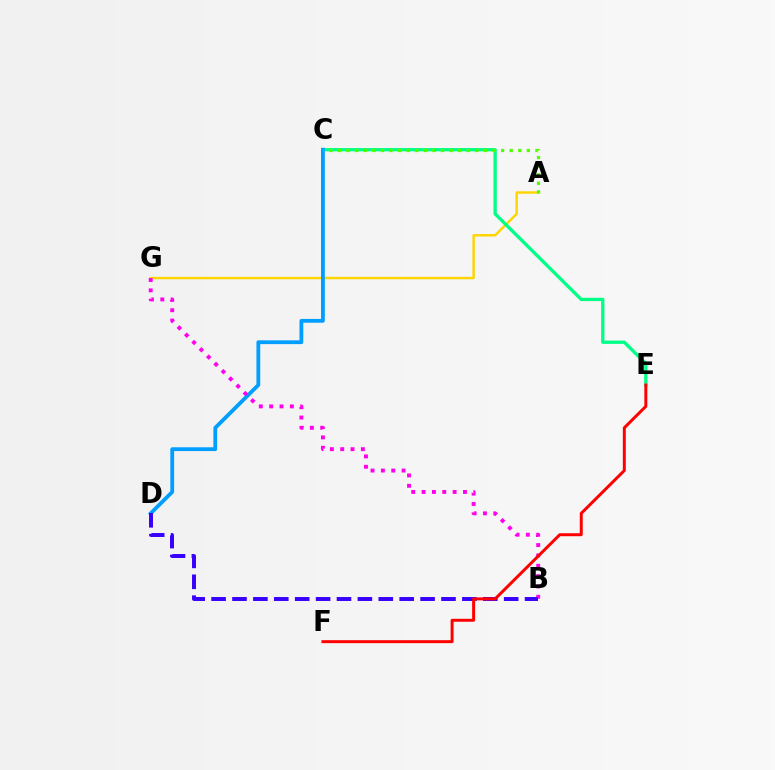{('A', 'G'): [{'color': '#ffd500', 'line_style': 'solid', 'thickness': 1.76}], ('C', 'E'): [{'color': '#00ff86', 'line_style': 'solid', 'thickness': 2.38}], ('C', 'D'): [{'color': '#009eff', 'line_style': 'solid', 'thickness': 2.73}], ('B', 'G'): [{'color': '#ff00ed', 'line_style': 'dotted', 'thickness': 2.81}], ('A', 'C'): [{'color': '#4fff00', 'line_style': 'dotted', 'thickness': 2.33}], ('B', 'D'): [{'color': '#3700ff', 'line_style': 'dashed', 'thickness': 2.84}], ('E', 'F'): [{'color': '#ff0000', 'line_style': 'solid', 'thickness': 2.14}]}